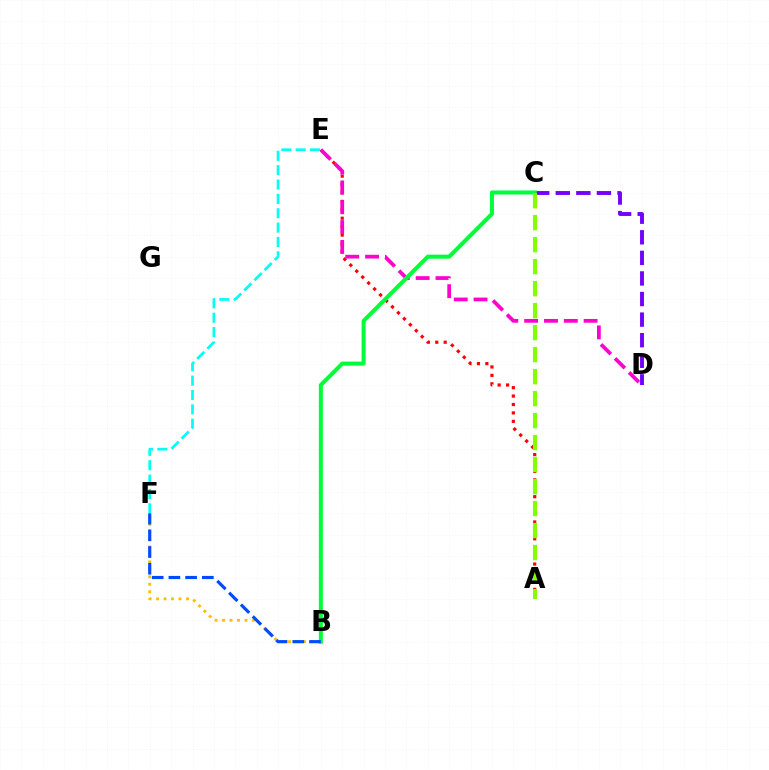{('A', 'E'): [{'color': '#ff0000', 'line_style': 'dotted', 'thickness': 2.29}], ('D', 'E'): [{'color': '#ff00cf', 'line_style': 'dashed', 'thickness': 2.69}], ('B', 'F'): [{'color': '#ffbd00', 'line_style': 'dotted', 'thickness': 2.03}, {'color': '#004bff', 'line_style': 'dashed', 'thickness': 2.27}], ('C', 'D'): [{'color': '#7200ff', 'line_style': 'dashed', 'thickness': 2.8}], ('B', 'C'): [{'color': '#00ff39', 'line_style': 'solid', 'thickness': 2.9}], ('E', 'F'): [{'color': '#00fff6', 'line_style': 'dashed', 'thickness': 1.95}], ('A', 'C'): [{'color': '#84ff00', 'line_style': 'dashed', 'thickness': 2.99}]}